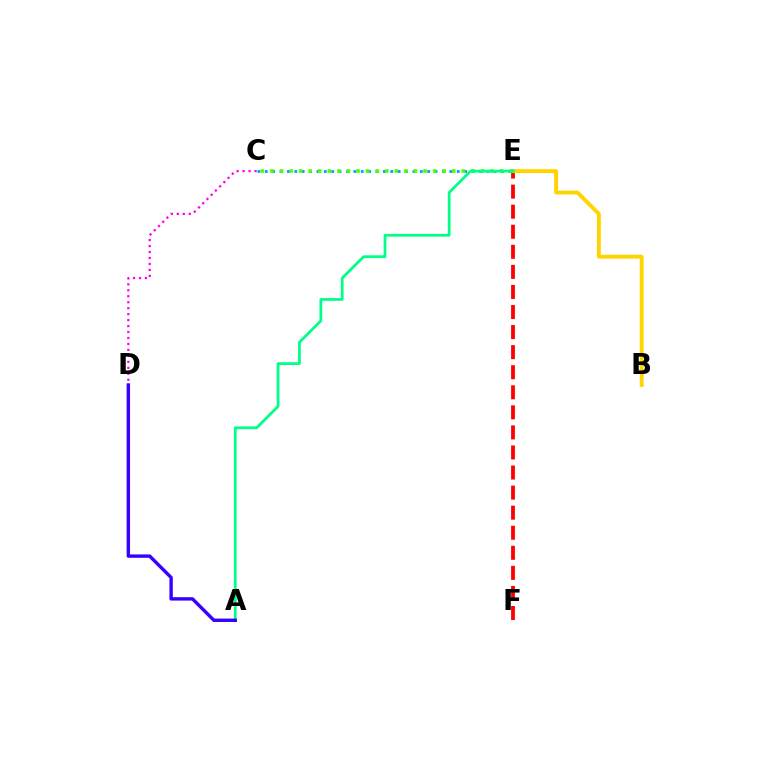{('C', 'E'): [{'color': '#009eff', 'line_style': 'dotted', 'thickness': 2.01}, {'color': '#4fff00', 'line_style': 'dotted', 'thickness': 2.6}], ('E', 'F'): [{'color': '#ff0000', 'line_style': 'dashed', 'thickness': 2.73}], ('C', 'D'): [{'color': '#ff00ed', 'line_style': 'dotted', 'thickness': 1.62}], ('B', 'E'): [{'color': '#ffd500', 'line_style': 'solid', 'thickness': 2.79}], ('A', 'E'): [{'color': '#00ff86', 'line_style': 'solid', 'thickness': 1.99}], ('A', 'D'): [{'color': '#3700ff', 'line_style': 'solid', 'thickness': 2.44}]}